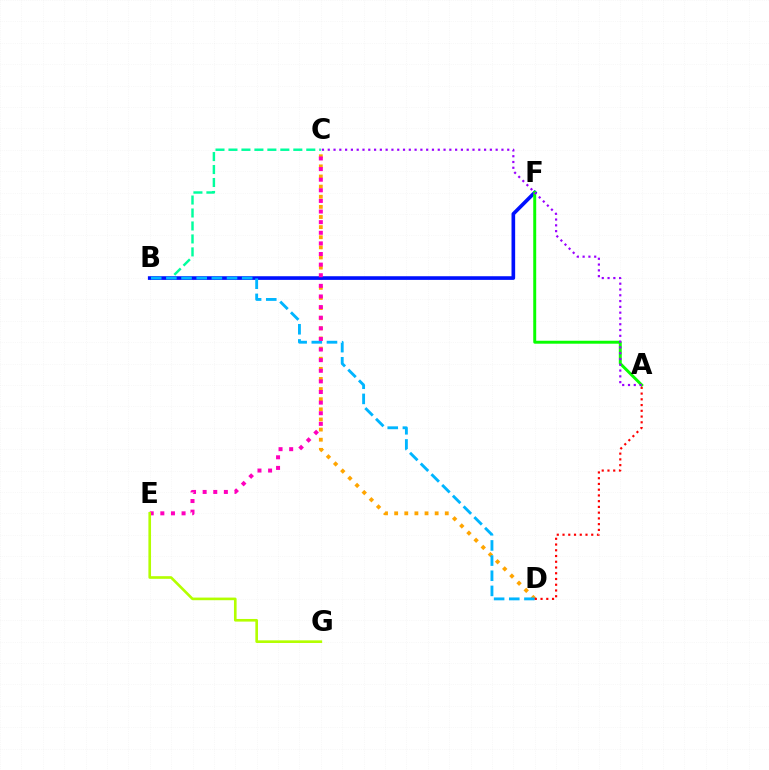{('B', 'C'): [{'color': '#00ff9d', 'line_style': 'dashed', 'thickness': 1.76}], ('C', 'D'): [{'color': '#ffa500', 'line_style': 'dotted', 'thickness': 2.75}], ('B', 'F'): [{'color': '#0010ff', 'line_style': 'solid', 'thickness': 2.62}], ('A', 'F'): [{'color': '#08ff00', 'line_style': 'solid', 'thickness': 2.12}], ('B', 'D'): [{'color': '#00b5ff', 'line_style': 'dashed', 'thickness': 2.06}], ('C', 'E'): [{'color': '#ff00bd', 'line_style': 'dotted', 'thickness': 2.88}], ('E', 'G'): [{'color': '#b3ff00', 'line_style': 'solid', 'thickness': 1.9}], ('A', 'C'): [{'color': '#9b00ff', 'line_style': 'dotted', 'thickness': 1.57}], ('A', 'D'): [{'color': '#ff0000', 'line_style': 'dotted', 'thickness': 1.56}]}